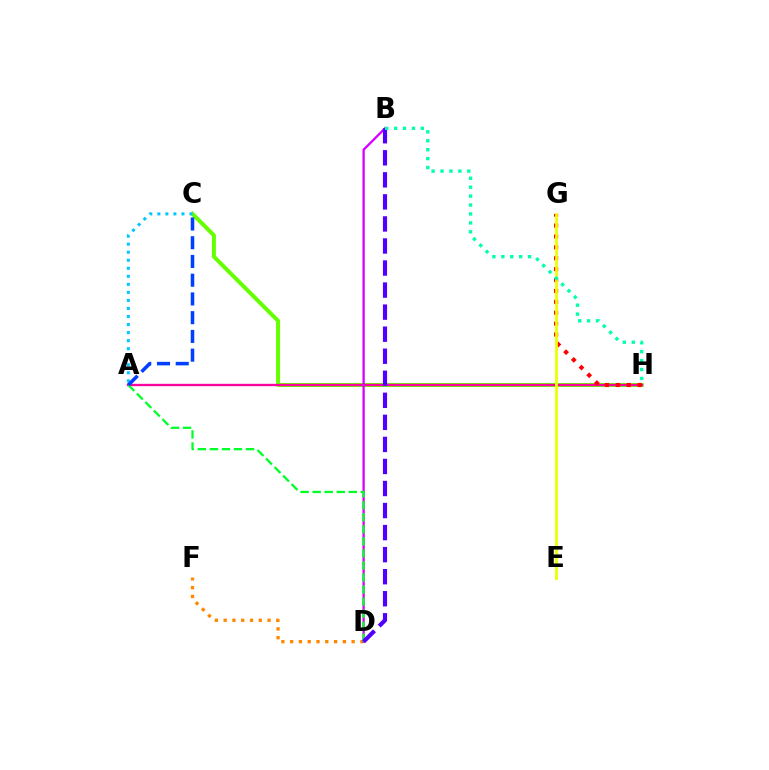{('C', 'H'): [{'color': '#66ff00', 'line_style': 'solid', 'thickness': 2.9}], ('D', 'F'): [{'color': '#ff8800', 'line_style': 'dotted', 'thickness': 2.39}], ('A', 'C'): [{'color': '#00c7ff', 'line_style': 'dotted', 'thickness': 2.18}, {'color': '#003fff', 'line_style': 'dashed', 'thickness': 2.55}], ('A', 'H'): [{'color': '#ff00a0', 'line_style': 'solid', 'thickness': 1.69}], ('G', 'H'): [{'color': '#ff0000', 'line_style': 'dotted', 'thickness': 2.96}], ('B', 'D'): [{'color': '#d600ff', 'line_style': 'solid', 'thickness': 1.65}, {'color': '#4f00ff', 'line_style': 'dashed', 'thickness': 3.0}], ('E', 'G'): [{'color': '#eeff00', 'line_style': 'solid', 'thickness': 2.0}], ('A', 'D'): [{'color': '#00ff27', 'line_style': 'dashed', 'thickness': 1.64}], ('B', 'H'): [{'color': '#00ffaf', 'line_style': 'dotted', 'thickness': 2.42}]}